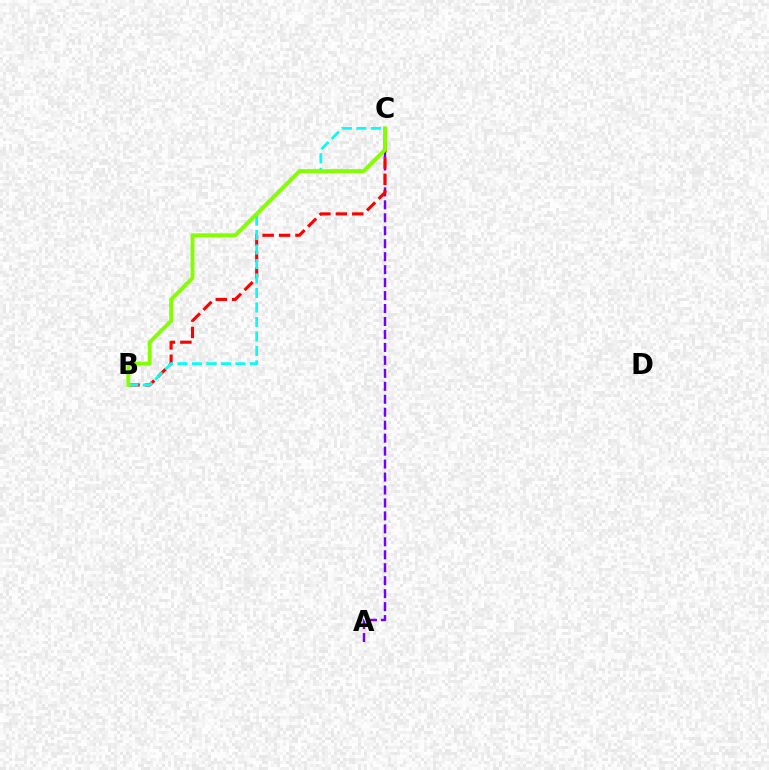{('A', 'C'): [{'color': '#7200ff', 'line_style': 'dashed', 'thickness': 1.76}], ('B', 'C'): [{'color': '#ff0000', 'line_style': 'dashed', 'thickness': 2.23}, {'color': '#00fff6', 'line_style': 'dashed', 'thickness': 1.97}, {'color': '#84ff00', 'line_style': 'solid', 'thickness': 2.8}]}